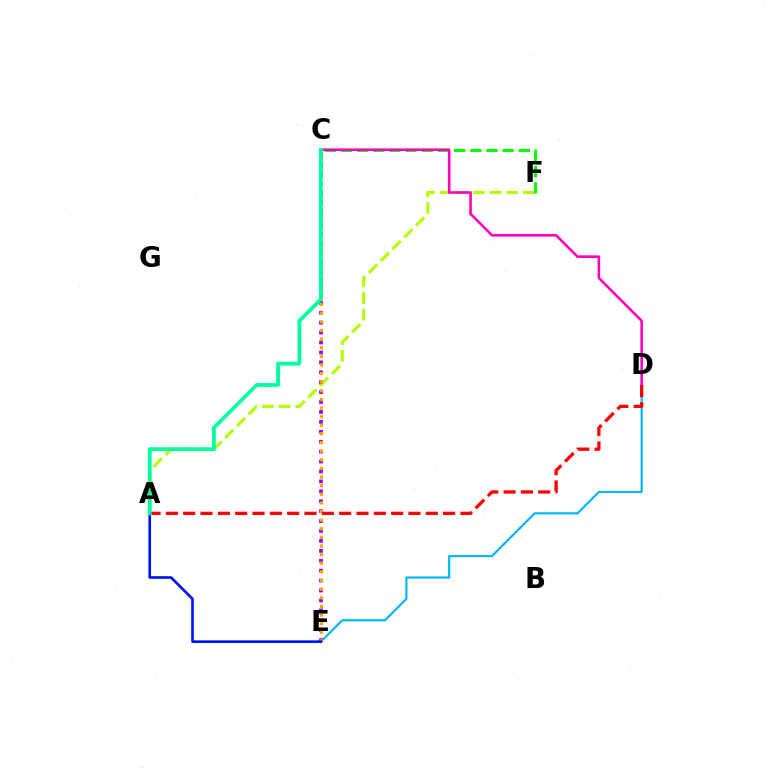{('A', 'F'): [{'color': '#b3ff00', 'line_style': 'dashed', 'thickness': 2.26}], ('D', 'E'): [{'color': '#00b5ff', 'line_style': 'solid', 'thickness': 1.56}], ('C', 'E'): [{'color': '#9b00ff', 'line_style': 'dotted', 'thickness': 2.7}, {'color': '#ffa500', 'line_style': 'dotted', 'thickness': 2.34}], ('C', 'F'): [{'color': '#08ff00', 'line_style': 'dashed', 'thickness': 2.2}], ('A', 'E'): [{'color': '#0010ff', 'line_style': 'solid', 'thickness': 1.91}], ('C', 'D'): [{'color': '#ff00bd', 'line_style': 'solid', 'thickness': 1.87}], ('A', 'D'): [{'color': '#ff0000', 'line_style': 'dashed', 'thickness': 2.35}], ('A', 'C'): [{'color': '#00ff9d', 'line_style': 'solid', 'thickness': 2.73}]}